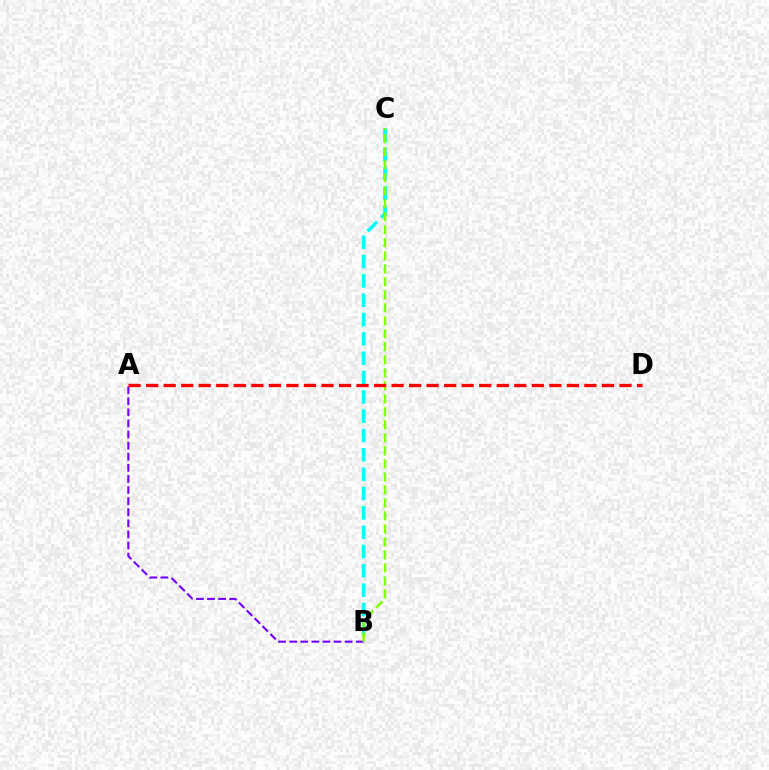{('B', 'C'): [{'color': '#00fff6', 'line_style': 'dashed', 'thickness': 2.63}, {'color': '#84ff00', 'line_style': 'dashed', 'thickness': 1.77}], ('A', 'B'): [{'color': '#7200ff', 'line_style': 'dashed', 'thickness': 1.51}], ('A', 'D'): [{'color': '#ff0000', 'line_style': 'dashed', 'thickness': 2.38}]}